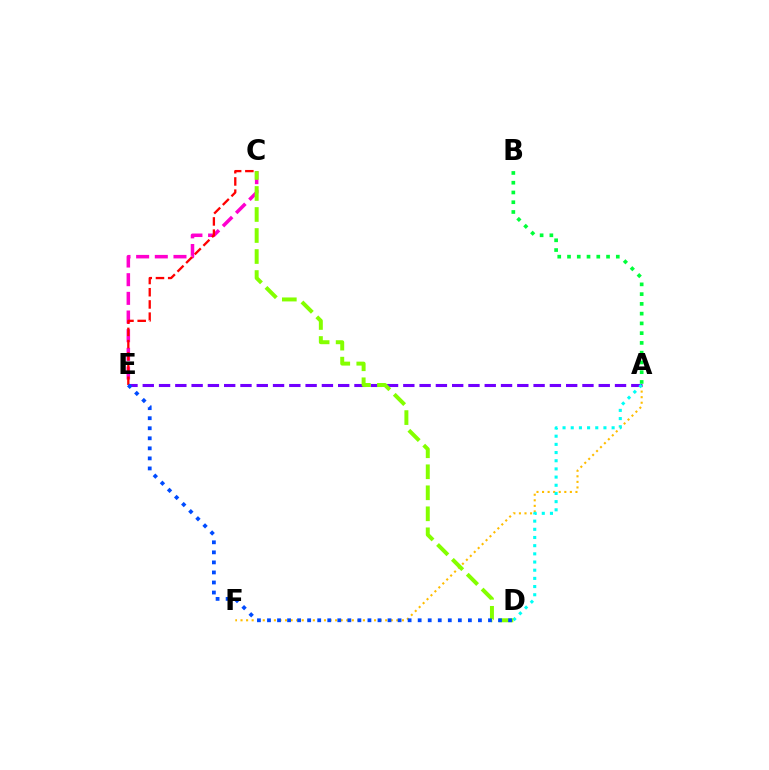{('C', 'E'): [{'color': '#ff00cf', 'line_style': 'dashed', 'thickness': 2.54}, {'color': '#ff0000', 'line_style': 'dashed', 'thickness': 1.66}], ('A', 'F'): [{'color': '#ffbd00', 'line_style': 'dotted', 'thickness': 1.51}], ('A', 'E'): [{'color': '#7200ff', 'line_style': 'dashed', 'thickness': 2.21}], ('A', 'B'): [{'color': '#00ff39', 'line_style': 'dotted', 'thickness': 2.65}], ('A', 'D'): [{'color': '#00fff6', 'line_style': 'dotted', 'thickness': 2.22}], ('C', 'D'): [{'color': '#84ff00', 'line_style': 'dashed', 'thickness': 2.85}], ('D', 'E'): [{'color': '#004bff', 'line_style': 'dotted', 'thickness': 2.73}]}